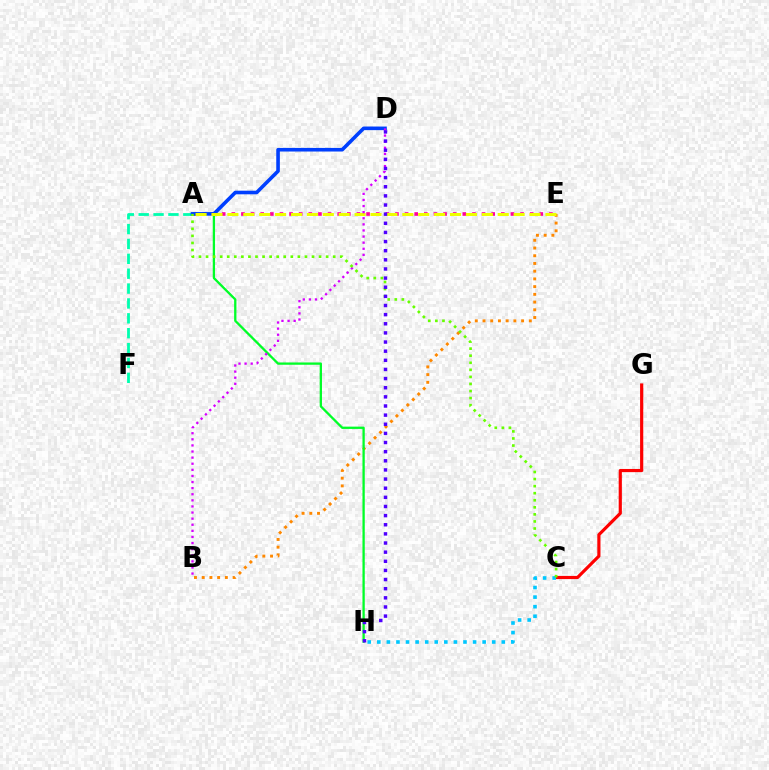{('A', 'E'): [{'color': '#ff00a0', 'line_style': 'dotted', 'thickness': 2.62}, {'color': '#eeff00', 'line_style': 'dashed', 'thickness': 2.16}], ('B', 'E'): [{'color': '#ff8800', 'line_style': 'dotted', 'thickness': 2.1}], ('C', 'G'): [{'color': '#ff0000', 'line_style': 'solid', 'thickness': 2.28}], ('A', 'H'): [{'color': '#00ff27', 'line_style': 'solid', 'thickness': 1.65}], ('A', 'F'): [{'color': '#00ffaf', 'line_style': 'dashed', 'thickness': 2.02}], ('A', 'D'): [{'color': '#003fff', 'line_style': 'solid', 'thickness': 2.6}], ('C', 'H'): [{'color': '#00c7ff', 'line_style': 'dotted', 'thickness': 2.6}], ('B', 'D'): [{'color': '#d600ff', 'line_style': 'dotted', 'thickness': 1.66}], ('A', 'C'): [{'color': '#66ff00', 'line_style': 'dotted', 'thickness': 1.92}], ('D', 'H'): [{'color': '#4f00ff', 'line_style': 'dotted', 'thickness': 2.48}]}